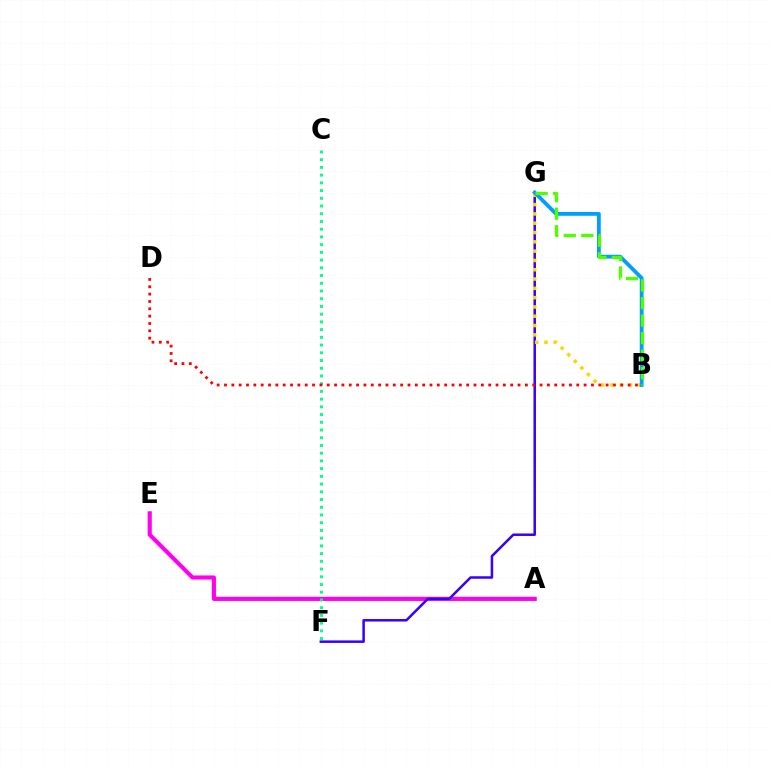{('A', 'E'): [{'color': '#ff00ed', 'line_style': 'solid', 'thickness': 2.96}], ('C', 'F'): [{'color': '#00ff86', 'line_style': 'dotted', 'thickness': 2.1}], ('F', 'G'): [{'color': '#3700ff', 'line_style': 'solid', 'thickness': 1.81}], ('B', 'G'): [{'color': '#ffd500', 'line_style': 'dotted', 'thickness': 2.53}, {'color': '#009eff', 'line_style': 'solid', 'thickness': 2.73}, {'color': '#4fff00', 'line_style': 'dashed', 'thickness': 2.38}], ('B', 'D'): [{'color': '#ff0000', 'line_style': 'dotted', 'thickness': 1.99}]}